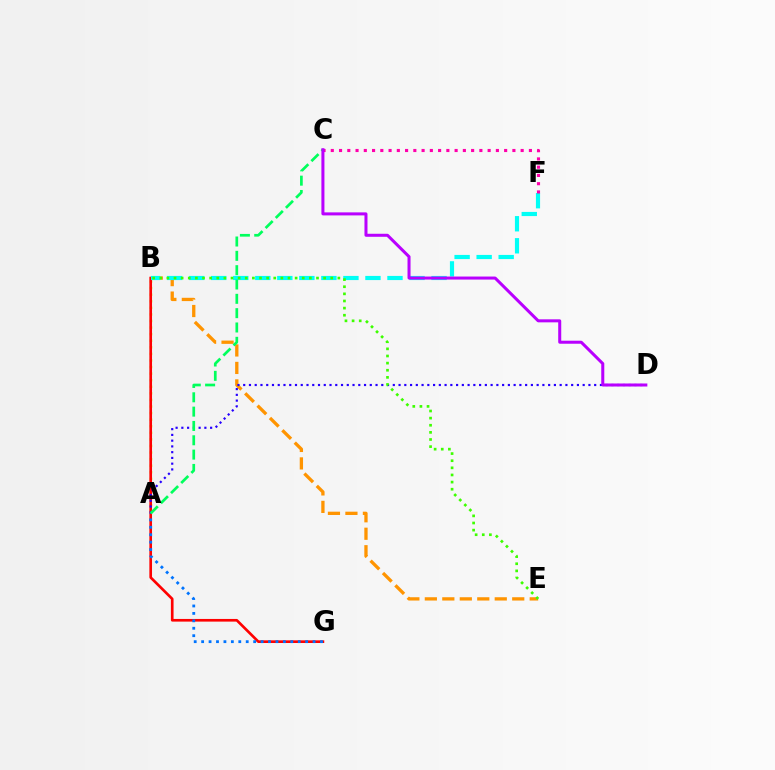{('B', 'E'): [{'color': '#ff9400', 'line_style': 'dashed', 'thickness': 2.37}, {'color': '#3dff00', 'line_style': 'dotted', 'thickness': 1.94}], ('A', 'B'): [{'color': '#d1ff00', 'line_style': 'dotted', 'thickness': 1.79}], ('B', 'G'): [{'color': '#ff0000', 'line_style': 'solid', 'thickness': 1.92}], ('B', 'F'): [{'color': '#00fff6', 'line_style': 'dashed', 'thickness': 2.99}], ('C', 'F'): [{'color': '#ff00ac', 'line_style': 'dotted', 'thickness': 2.24}], ('A', 'G'): [{'color': '#0074ff', 'line_style': 'dotted', 'thickness': 2.02}], ('A', 'D'): [{'color': '#2500ff', 'line_style': 'dotted', 'thickness': 1.56}], ('A', 'C'): [{'color': '#00ff5c', 'line_style': 'dashed', 'thickness': 1.95}], ('C', 'D'): [{'color': '#b900ff', 'line_style': 'solid', 'thickness': 2.18}]}